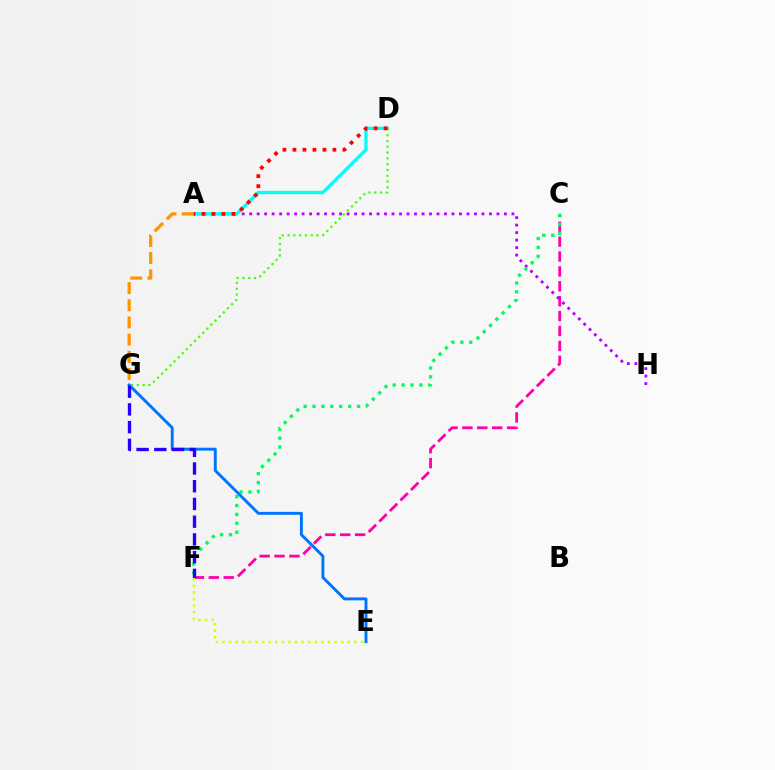{('C', 'F'): [{'color': '#ff00ac', 'line_style': 'dashed', 'thickness': 2.02}, {'color': '#00ff5c', 'line_style': 'dotted', 'thickness': 2.42}], ('A', 'H'): [{'color': '#b900ff', 'line_style': 'dotted', 'thickness': 2.04}], ('A', 'D'): [{'color': '#00fff6', 'line_style': 'solid', 'thickness': 2.39}, {'color': '#ff0000', 'line_style': 'dotted', 'thickness': 2.72}], ('A', 'G'): [{'color': '#ff9400', 'line_style': 'dashed', 'thickness': 2.33}], ('E', 'G'): [{'color': '#0074ff', 'line_style': 'solid', 'thickness': 2.1}], ('D', 'G'): [{'color': '#3dff00', 'line_style': 'dotted', 'thickness': 1.57}], ('F', 'G'): [{'color': '#2500ff', 'line_style': 'dashed', 'thickness': 2.41}], ('E', 'F'): [{'color': '#d1ff00', 'line_style': 'dotted', 'thickness': 1.79}]}